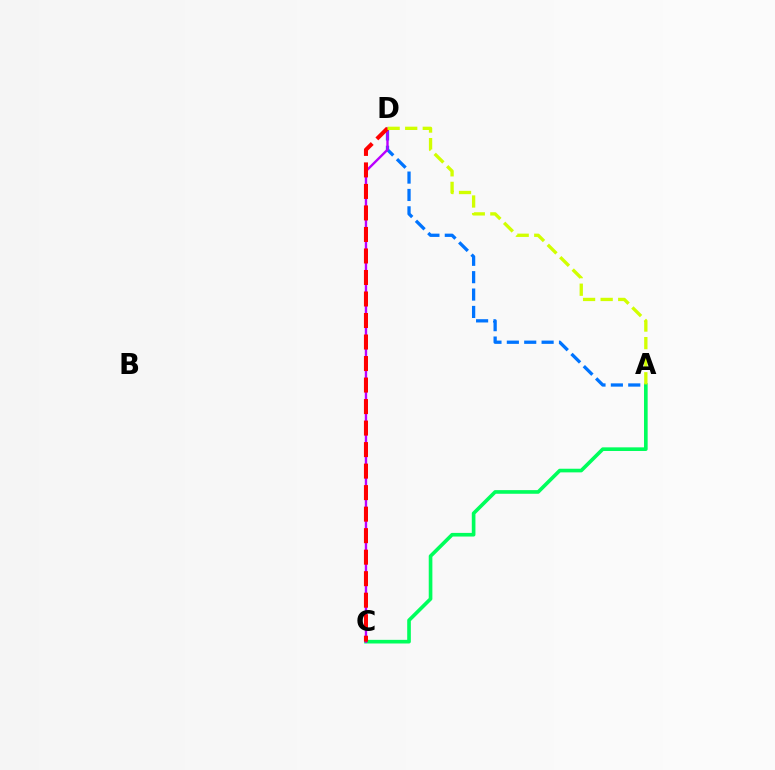{('A', 'C'): [{'color': '#00ff5c', 'line_style': 'solid', 'thickness': 2.62}], ('A', 'D'): [{'color': '#0074ff', 'line_style': 'dashed', 'thickness': 2.36}, {'color': '#d1ff00', 'line_style': 'dashed', 'thickness': 2.39}], ('C', 'D'): [{'color': '#b900ff', 'line_style': 'solid', 'thickness': 1.7}, {'color': '#ff0000', 'line_style': 'dashed', 'thickness': 2.92}]}